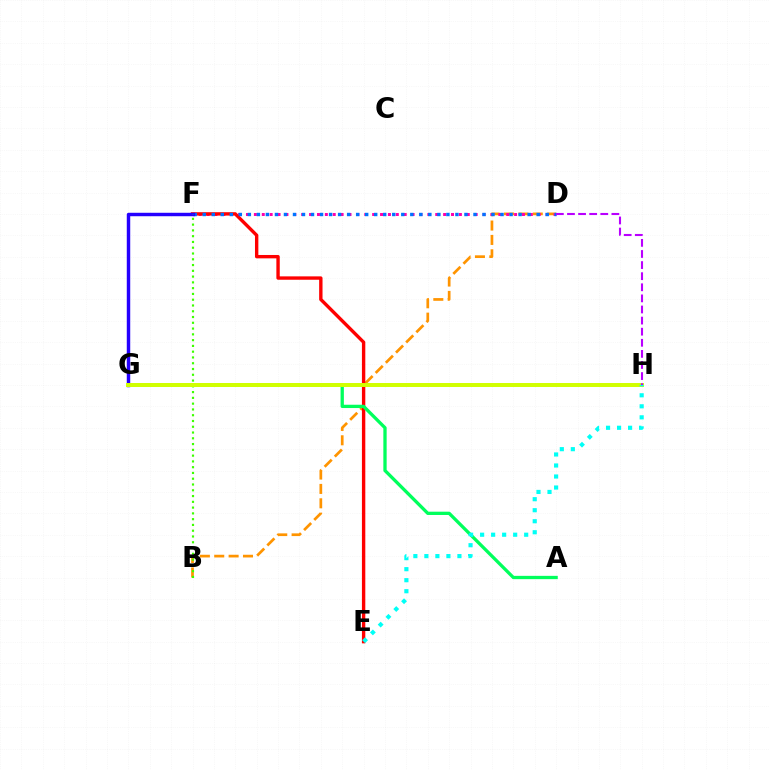{('B', 'D'): [{'color': '#ff9400', 'line_style': 'dashed', 'thickness': 1.95}], ('D', 'F'): [{'color': '#ff00ac', 'line_style': 'dotted', 'thickness': 2.14}, {'color': '#0074ff', 'line_style': 'dotted', 'thickness': 2.45}], ('E', 'F'): [{'color': '#ff0000', 'line_style': 'solid', 'thickness': 2.43}], ('A', 'G'): [{'color': '#00ff5c', 'line_style': 'solid', 'thickness': 2.38}], ('F', 'G'): [{'color': '#2500ff', 'line_style': 'solid', 'thickness': 2.48}], ('B', 'F'): [{'color': '#3dff00', 'line_style': 'dotted', 'thickness': 1.57}], ('G', 'H'): [{'color': '#d1ff00', 'line_style': 'solid', 'thickness': 2.86}], ('D', 'H'): [{'color': '#b900ff', 'line_style': 'dashed', 'thickness': 1.51}], ('E', 'H'): [{'color': '#00fff6', 'line_style': 'dotted', 'thickness': 2.99}]}